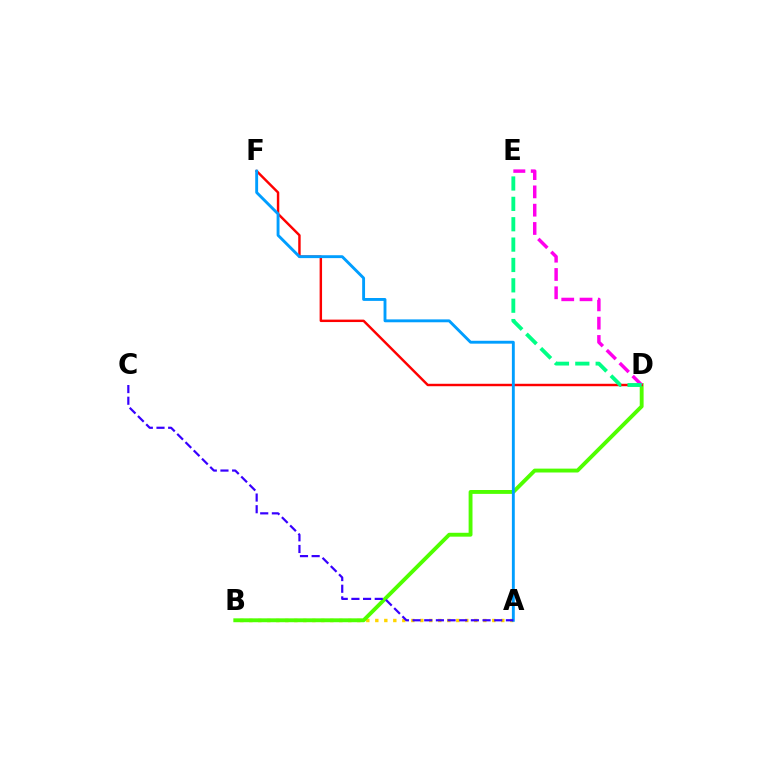{('A', 'B'): [{'color': '#ffd500', 'line_style': 'dotted', 'thickness': 2.44}], ('B', 'D'): [{'color': '#4fff00', 'line_style': 'solid', 'thickness': 2.79}], ('D', 'F'): [{'color': '#ff0000', 'line_style': 'solid', 'thickness': 1.76}], ('A', 'F'): [{'color': '#009eff', 'line_style': 'solid', 'thickness': 2.07}], ('D', 'E'): [{'color': '#ff00ed', 'line_style': 'dashed', 'thickness': 2.48}, {'color': '#00ff86', 'line_style': 'dashed', 'thickness': 2.77}], ('A', 'C'): [{'color': '#3700ff', 'line_style': 'dashed', 'thickness': 1.59}]}